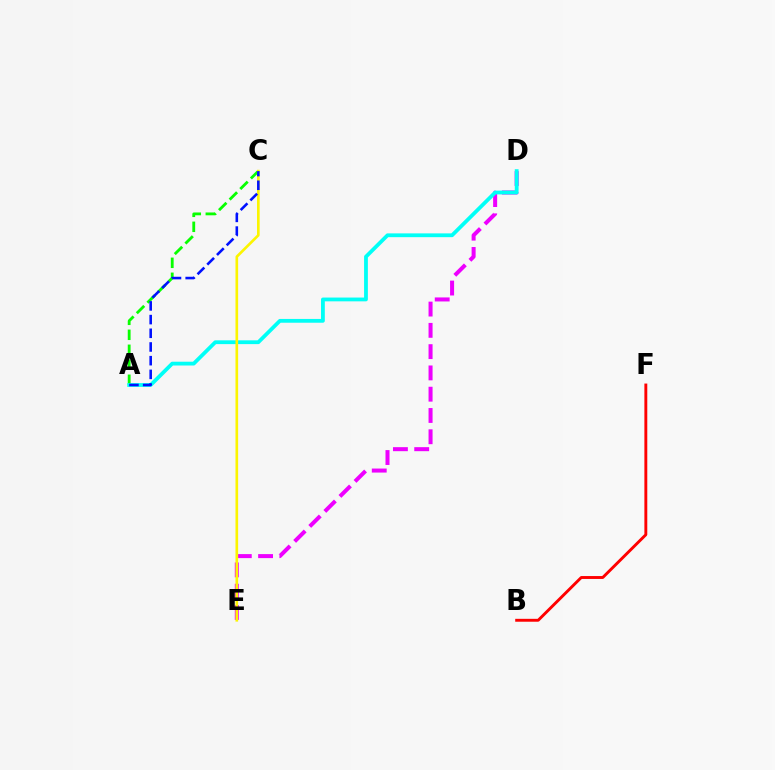{('D', 'E'): [{'color': '#ee00ff', 'line_style': 'dashed', 'thickness': 2.89}], ('A', 'C'): [{'color': '#08ff00', 'line_style': 'dashed', 'thickness': 2.04}, {'color': '#0010ff', 'line_style': 'dashed', 'thickness': 1.86}], ('A', 'D'): [{'color': '#00fff6', 'line_style': 'solid', 'thickness': 2.73}], ('C', 'E'): [{'color': '#fcf500', 'line_style': 'solid', 'thickness': 1.91}], ('B', 'F'): [{'color': '#ff0000', 'line_style': 'solid', 'thickness': 2.09}]}